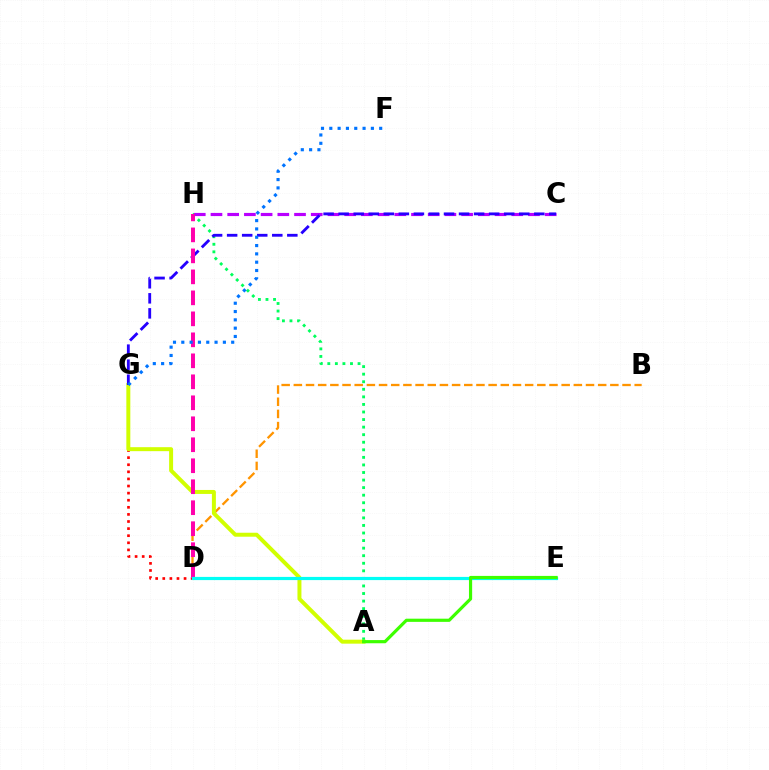{('A', 'H'): [{'color': '#00ff5c', 'line_style': 'dotted', 'thickness': 2.06}], ('D', 'G'): [{'color': '#ff0000', 'line_style': 'dotted', 'thickness': 1.93}], ('B', 'D'): [{'color': '#ff9400', 'line_style': 'dashed', 'thickness': 1.65}], ('C', 'H'): [{'color': '#b900ff', 'line_style': 'dashed', 'thickness': 2.27}], ('A', 'G'): [{'color': '#d1ff00', 'line_style': 'solid', 'thickness': 2.86}], ('C', 'G'): [{'color': '#2500ff', 'line_style': 'dashed', 'thickness': 2.04}], ('D', 'H'): [{'color': '#ff00ac', 'line_style': 'dashed', 'thickness': 2.85}], ('D', 'E'): [{'color': '#00fff6', 'line_style': 'solid', 'thickness': 2.3}], ('A', 'E'): [{'color': '#3dff00', 'line_style': 'solid', 'thickness': 2.29}], ('F', 'G'): [{'color': '#0074ff', 'line_style': 'dotted', 'thickness': 2.26}]}